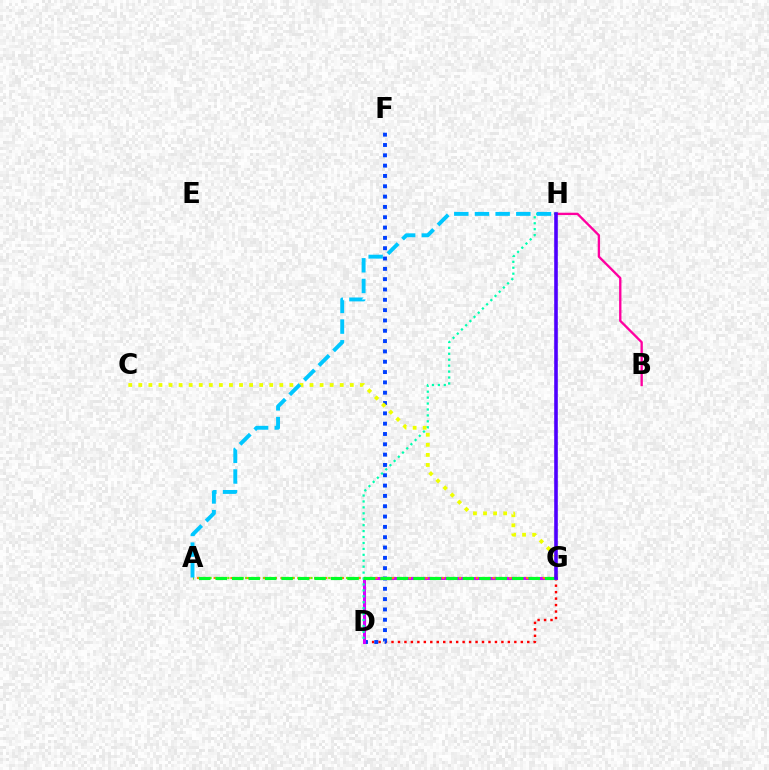{('D', 'G'): [{'color': '#ff0000', 'line_style': 'dotted', 'thickness': 1.76}, {'color': '#d600ff', 'line_style': 'solid', 'thickness': 2.19}], ('D', 'F'): [{'color': '#003fff', 'line_style': 'dotted', 'thickness': 2.8}], ('C', 'G'): [{'color': '#eeff00', 'line_style': 'dotted', 'thickness': 2.74}], ('A', 'G'): [{'color': '#66ff00', 'line_style': 'dotted', 'thickness': 1.61}, {'color': '#ff8800', 'line_style': 'dotted', 'thickness': 1.52}, {'color': '#00ff27', 'line_style': 'dashed', 'thickness': 2.24}], ('D', 'H'): [{'color': '#00ffaf', 'line_style': 'dotted', 'thickness': 1.61}], ('B', 'H'): [{'color': '#ff00a0', 'line_style': 'solid', 'thickness': 1.69}], ('A', 'H'): [{'color': '#00c7ff', 'line_style': 'dashed', 'thickness': 2.81}], ('G', 'H'): [{'color': '#4f00ff', 'line_style': 'solid', 'thickness': 2.59}]}